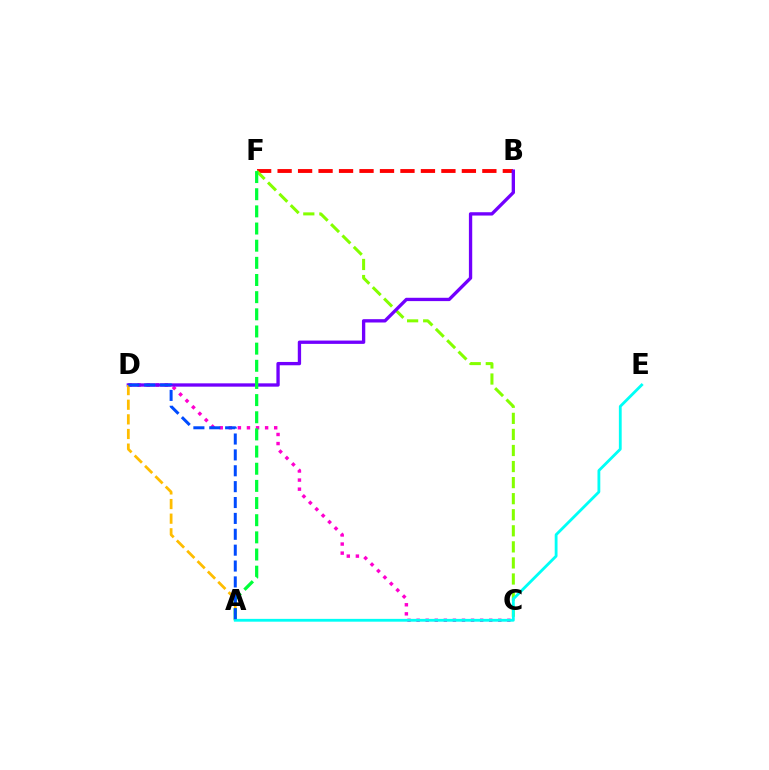{('C', 'D'): [{'color': '#ff00cf', 'line_style': 'dotted', 'thickness': 2.47}], ('B', 'F'): [{'color': '#ff0000', 'line_style': 'dashed', 'thickness': 2.78}], ('C', 'F'): [{'color': '#84ff00', 'line_style': 'dashed', 'thickness': 2.18}], ('B', 'D'): [{'color': '#7200ff', 'line_style': 'solid', 'thickness': 2.39}], ('A', 'D'): [{'color': '#ffbd00', 'line_style': 'dashed', 'thickness': 1.99}, {'color': '#004bff', 'line_style': 'dashed', 'thickness': 2.16}], ('A', 'F'): [{'color': '#00ff39', 'line_style': 'dashed', 'thickness': 2.33}], ('A', 'E'): [{'color': '#00fff6', 'line_style': 'solid', 'thickness': 2.03}]}